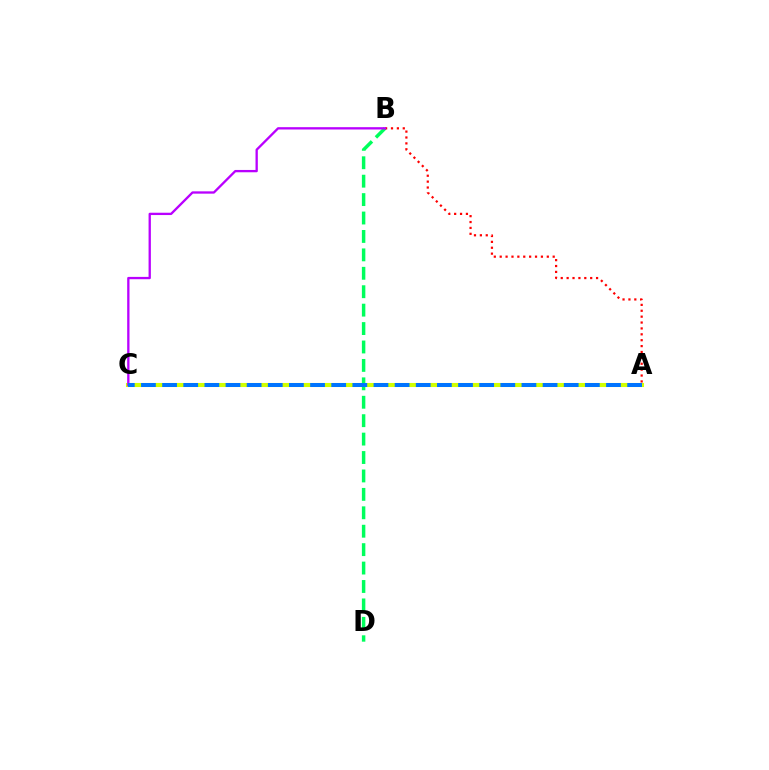{('B', 'D'): [{'color': '#00ff5c', 'line_style': 'dashed', 'thickness': 2.5}], ('A', 'B'): [{'color': '#ff0000', 'line_style': 'dotted', 'thickness': 1.6}], ('A', 'C'): [{'color': '#d1ff00', 'line_style': 'solid', 'thickness': 2.94}, {'color': '#0074ff', 'line_style': 'dashed', 'thickness': 2.87}], ('B', 'C'): [{'color': '#b900ff', 'line_style': 'solid', 'thickness': 1.67}]}